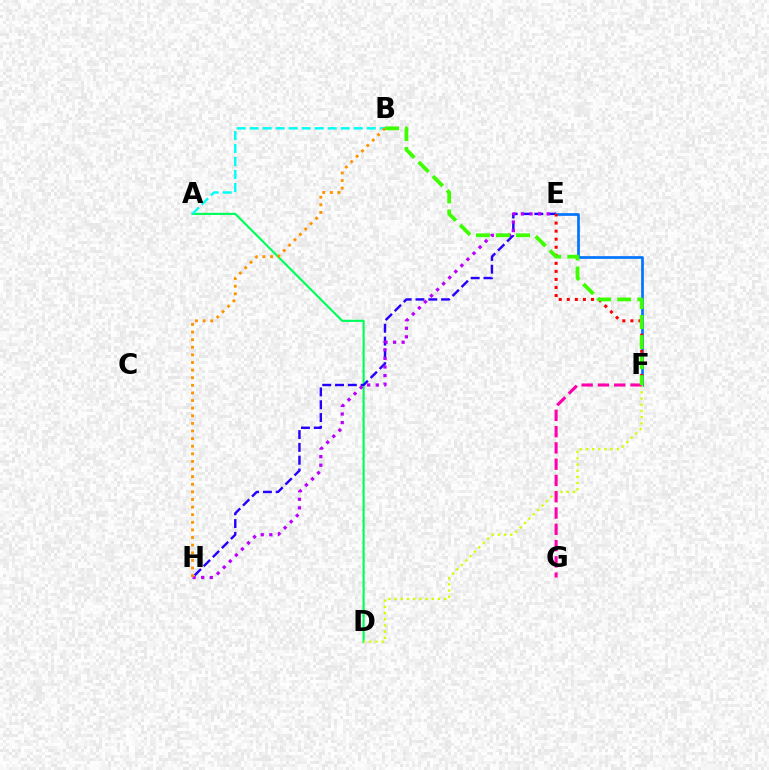{('A', 'D'): [{'color': '#00ff5c', 'line_style': 'solid', 'thickness': 1.56}], ('E', 'H'): [{'color': '#2500ff', 'line_style': 'dashed', 'thickness': 1.74}, {'color': '#b900ff', 'line_style': 'dotted', 'thickness': 2.33}], ('E', 'F'): [{'color': '#0074ff', 'line_style': 'solid', 'thickness': 1.94}, {'color': '#ff0000', 'line_style': 'dotted', 'thickness': 2.19}], ('A', 'B'): [{'color': '#00fff6', 'line_style': 'dashed', 'thickness': 1.77}], ('D', 'F'): [{'color': '#d1ff00', 'line_style': 'dotted', 'thickness': 1.68}], ('F', 'G'): [{'color': '#ff00ac', 'line_style': 'dashed', 'thickness': 2.21}], ('B', 'H'): [{'color': '#ff9400', 'line_style': 'dotted', 'thickness': 2.07}], ('B', 'F'): [{'color': '#3dff00', 'line_style': 'dashed', 'thickness': 2.72}]}